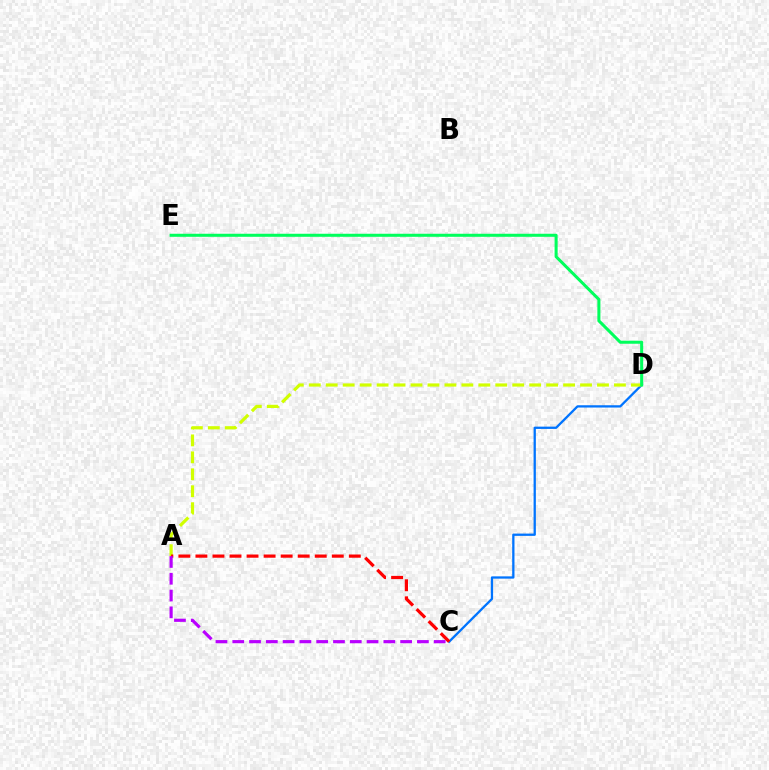{('C', 'D'): [{'color': '#0074ff', 'line_style': 'solid', 'thickness': 1.65}], ('A', 'D'): [{'color': '#d1ff00', 'line_style': 'dashed', 'thickness': 2.3}], ('A', 'C'): [{'color': '#ff0000', 'line_style': 'dashed', 'thickness': 2.32}, {'color': '#b900ff', 'line_style': 'dashed', 'thickness': 2.28}], ('D', 'E'): [{'color': '#00ff5c', 'line_style': 'solid', 'thickness': 2.19}]}